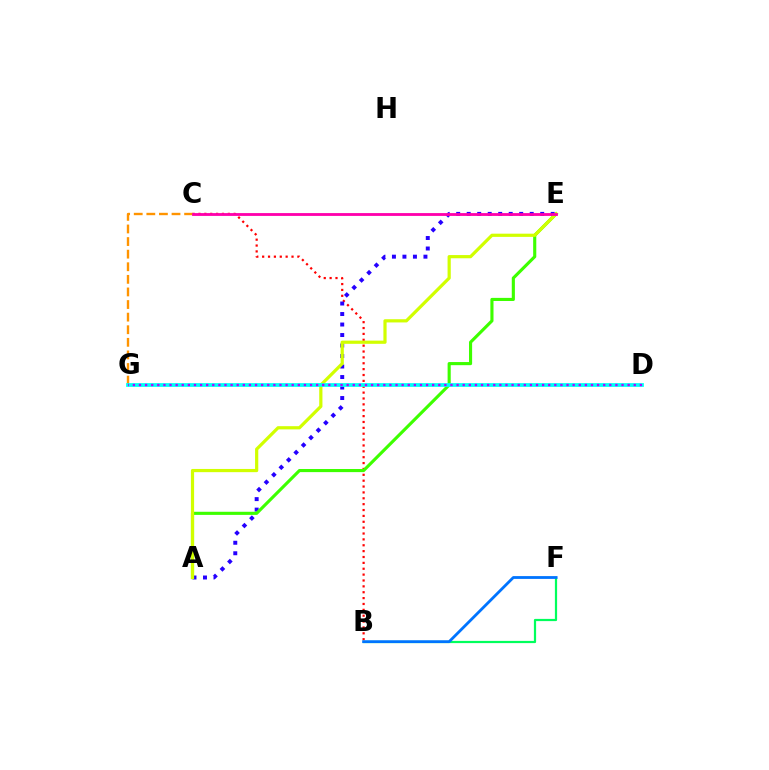{('B', 'C'): [{'color': '#ff0000', 'line_style': 'dotted', 'thickness': 1.6}], ('C', 'G'): [{'color': '#ff9400', 'line_style': 'dashed', 'thickness': 1.71}], ('B', 'F'): [{'color': '#00ff5c', 'line_style': 'solid', 'thickness': 1.6}, {'color': '#0074ff', 'line_style': 'solid', 'thickness': 2.02}], ('A', 'E'): [{'color': '#2500ff', 'line_style': 'dotted', 'thickness': 2.85}, {'color': '#3dff00', 'line_style': 'solid', 'thickness': 2.25}, {'color': '#d1ff00', 'line_style': 'solid', 'thickness': 2.31}], ('D', 'G'): [{'color': '#00fff6', 'line_style': 'solid', 'thickness': 2.71}, {'color': '#b900ff', 'line_style': 'dotted', 'thickness': 1.66}], ('C', 'E'): [{'color': '#ff00ac', 'line_style': 'solid', 'thickness': 2.03}]}